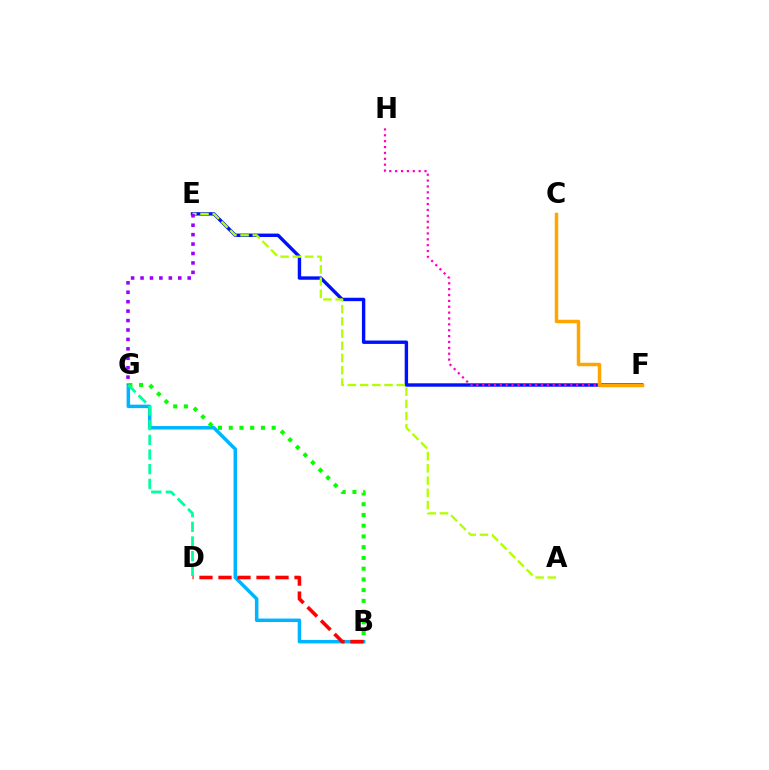{('E', 'F'): [{'color': '#0010ff', 'line_style': 'solid', 'thickness': 2.45}], ('B', 'G'): [{'color': '#00b5ff', 'line_style': 'solid', 'thickness': 2.52}, {'color': '#08ff00', 'line_style': 'dotted', 'thickness': 2.92}], ('F', 'H'): [{'color': '#ff00bd', 'line_style': 'dotted', 'thickness': 1.6}], ('A', 'E'): [{'color': '#b3ff00', 'line_style': 'dashed', 'thickness': 1.66}], ('E', 'G'): [{'color': '#9b00ff', 'line_style': 'dotted', 'thickness': 2.56}], ('D', 'G'): [{'color': '#00ff9d', 'line_style': 'dashed', 'thickness': 1.99}], ('C', 'F'): [{'color': '#ffa500', 'line_style': 'solid', 'thickness': 2.5}], ('B', 'D'): [{'color': '#ff0000', 'line_style': 'dashed', 'thickness': 2.58}]}